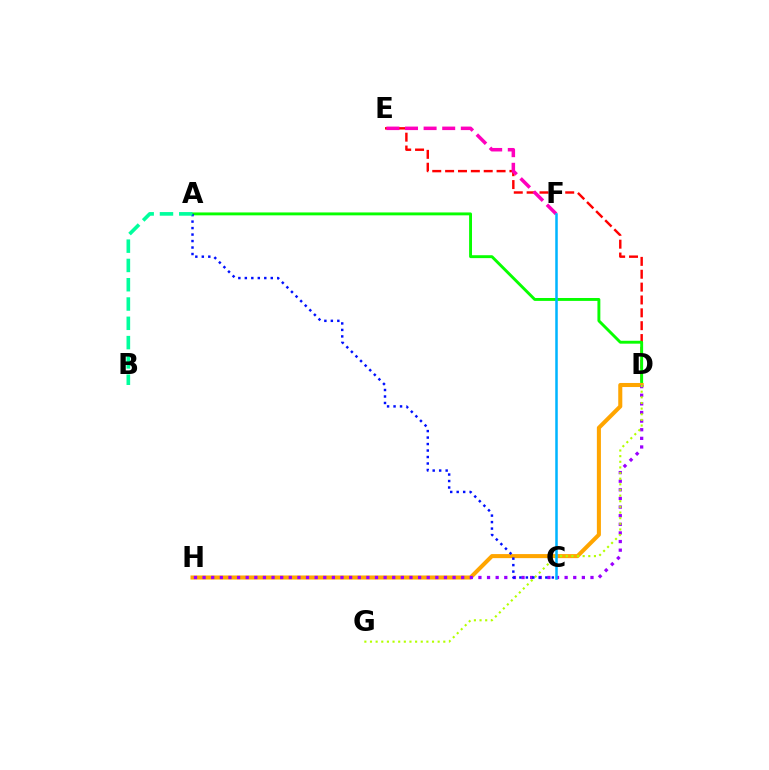{('D', 'E'): [{'color': '#ff0000', 'line_style': 'dashed', 'thickness': 1.75}], ('A', 'D'): [{'color': '#08ff00', 'line_style': 'solid', 'thickness': 2.09}], ('D', 'H'): [{'color': '#ffa500', 'line_style': 'solid', 'thickness': 2.92}, {'color': '#9b00ff', 'line_style': 'dotted', 'thickness': 2.34}], ('D', 'G'): [{'color': '#b3ff00', 'line_style': 'dotted', 'thickness': 1.53}], ('E', 'F'): [{'color': '#ff00bd', 'line_style': 'dashed', 'thickness': 2.53}], ('A', 'C'): [{'color': '#0010ff', 'line_style': 'dotted', 'thickness': 1.76}], ('A', 'B'): [{'color': '#00ff9d', 'line_style': 'dashed', 'thickness': 2.62}], ('C', 'F'): [{'color': '#00b5ff', 'line_style': 'solid', 'thickness': 1.81}]}